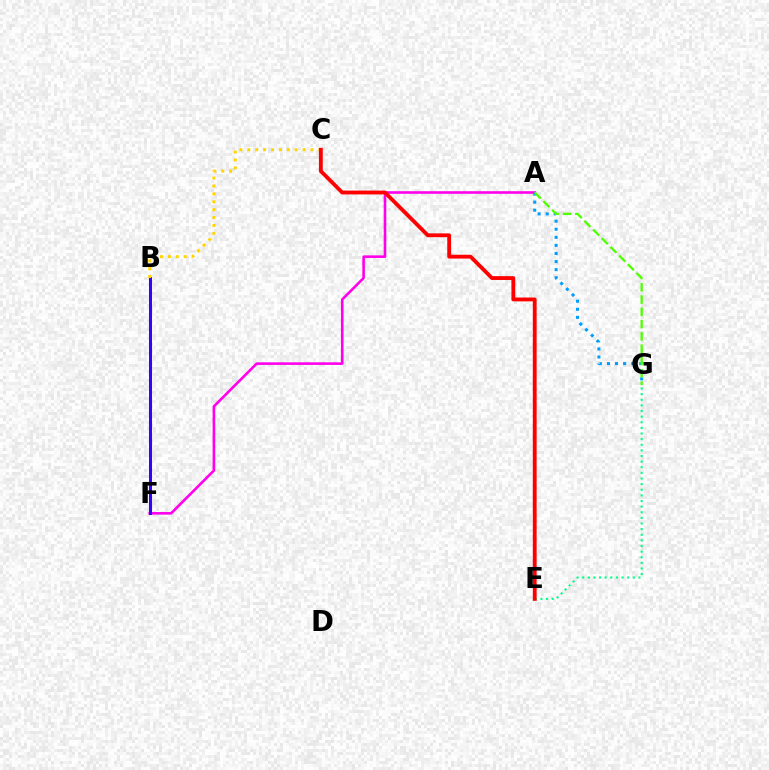{('E', 'G'): [{'color': '#00ff86', 'line_style': 'dotted', 'thickness': 1.53}], ('A', 'F'): [{'color': '#ff00ed', 'line_style': 'solid', 'thickness': 1.88}], ('A', 'G'): [{'color': '#009eff', 'line_style': 'dotted', 'thickness': 2.2}, {'color': '#4fff00', 'line_style': 'dashed', 'thickness': 1.67}], ('B', 'F'): [{'color': '#3700ff', 'line_style': 'solid', 'thickness': 2.18}], ('B', 'C'): [{'color': '#ffd500', 'line_style': 'dotted', 'thickness': 2.15}], ('C', 'E'): [{'color': '#ff0000', 'line_style': 'solid', 'thickness': 2.76}]}